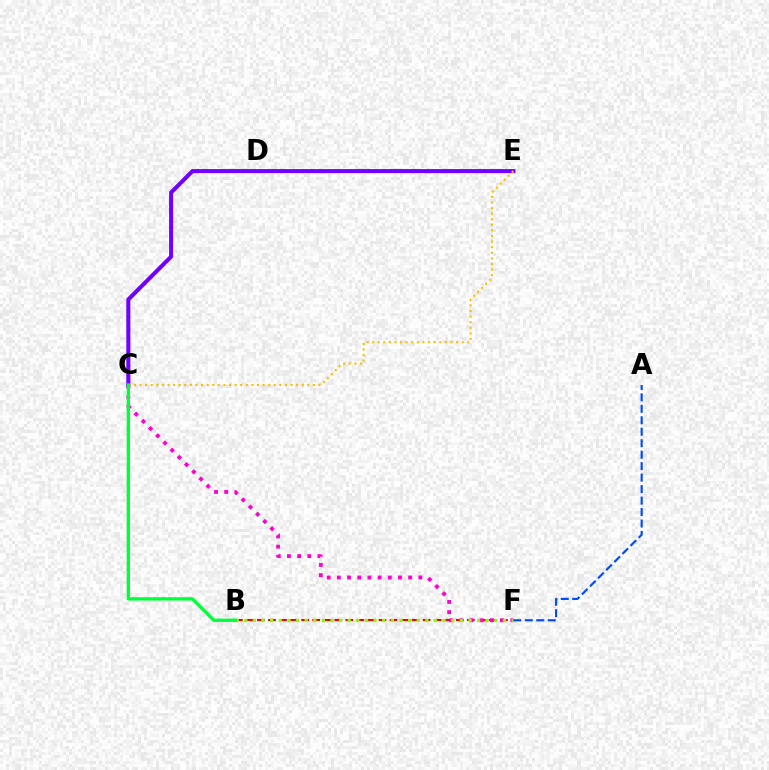{('B', 'F'): [{'color': '#ff0000', 'line_style': 'dashed', 'thickness': 1.5}, {'color': '#84ff00', 'line_style': 'dotted', 'thickness': 2.34}], ('C', 'F'): [{'color': '#ff00cf', 'line_style': 'dotted', 'thickness': 2.77}], ('D', 'E'): [{'color': '#00fff6', 'line_style': 'solid', 'thickness': 1.85}], ('C', 'E'): [{'color': '#7200ff', 'line_style': 'solid', 'thickness': 2.93}, {'color': '#ffbd00', 'line_style': 'dotted', 'thickness': 1.52}], ('B', 'C'): [{'color': '#00ff39', 'line_style': 'solid', 'thickness': 2.38}], ('A', 'F'): [{'color': '#004bff', 'line_style': 'dashed', 'thickness': 1.56}]}